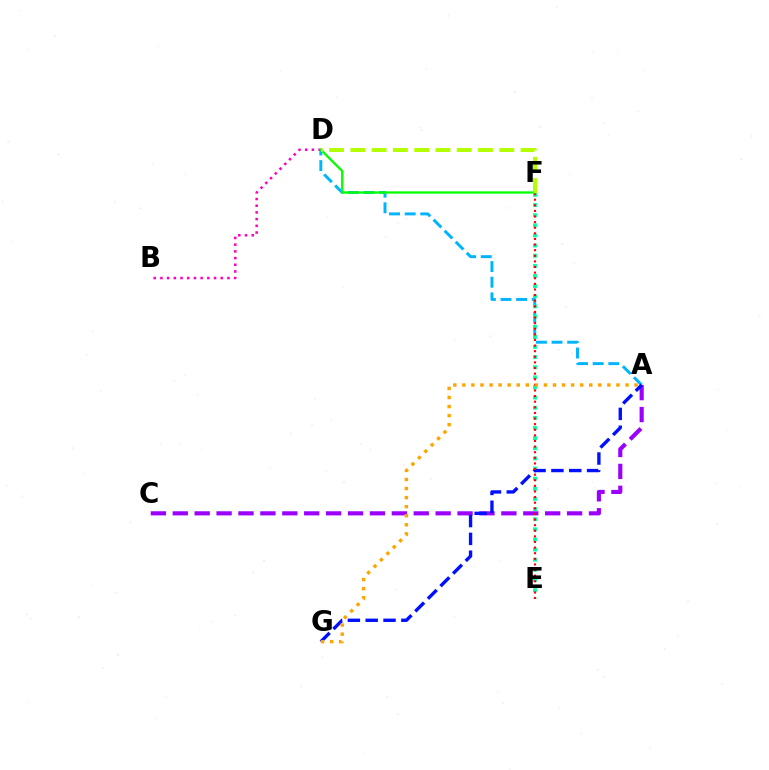{('A', 'C'): [{'color': '#9b00ff', 'line_style': 'dashed', 'thickness': 2.98}], ('A', 'D'): [{'color': '#00b5ff', 'line_style': 'dashed', 'thickness': 2.12}], ('E', 'F'): [{'color': '#00ff9d', 'line_style': 'dotted', 'thickness': 2.75}, {'color': '#ff0000', 'line_style': 'dotted', 'thickness': 1.52}], ('A', 'G'): [{'color': '#0010ff', 'line_style': 'dashed', 'thickness': 2.42}, {'color': '#ffa500', 'line_style': 'dotted', 'thickness': 2.46}], ('B', 'D'): [{'color': '#ff00bd', 'line_style': 'dotted', 'thickness': 1.82}], ('D', 'F'): [{'color': '#08ff00', 'line_style': 'solid', 'thickness': 1.68}, {'color': '#b3ff00', 'line_style': 'dashed', 'thickness': 2.89}]}